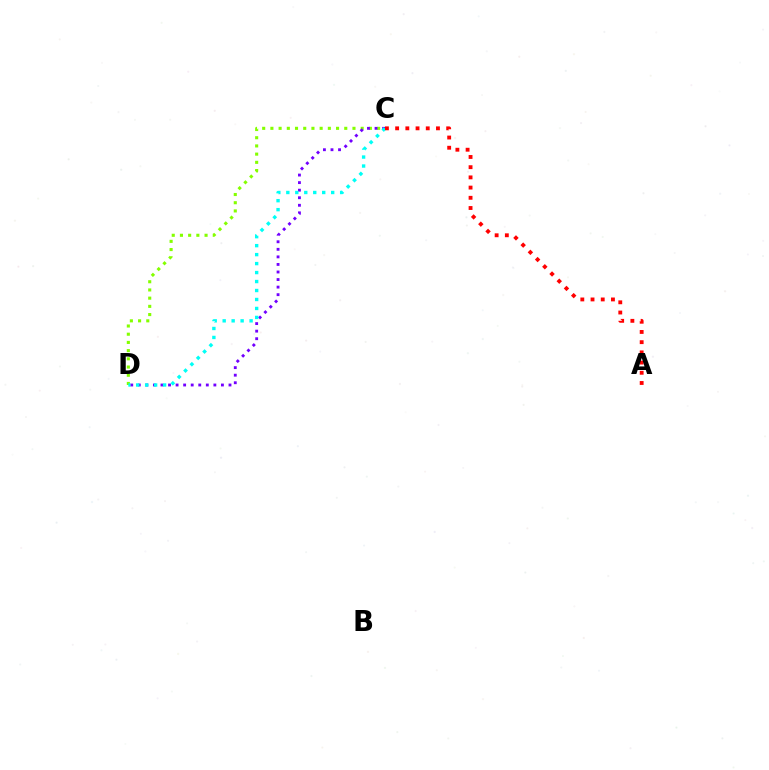{('C', 'D'): [{'color': '#84ff00', 'line_style': 'dotted', 'thickness': 2.23}, {'color': '#7200ff', 'line_style': 'dotted', 'thickness': 2.05}, {'color': '#00fff6', 'line_style': 'dotted', 'thickness': 2.44}], ('A', 'C'): [{'color': '#ff0000', 'line_style': 'dotted', 'thickness': 2.77}]}